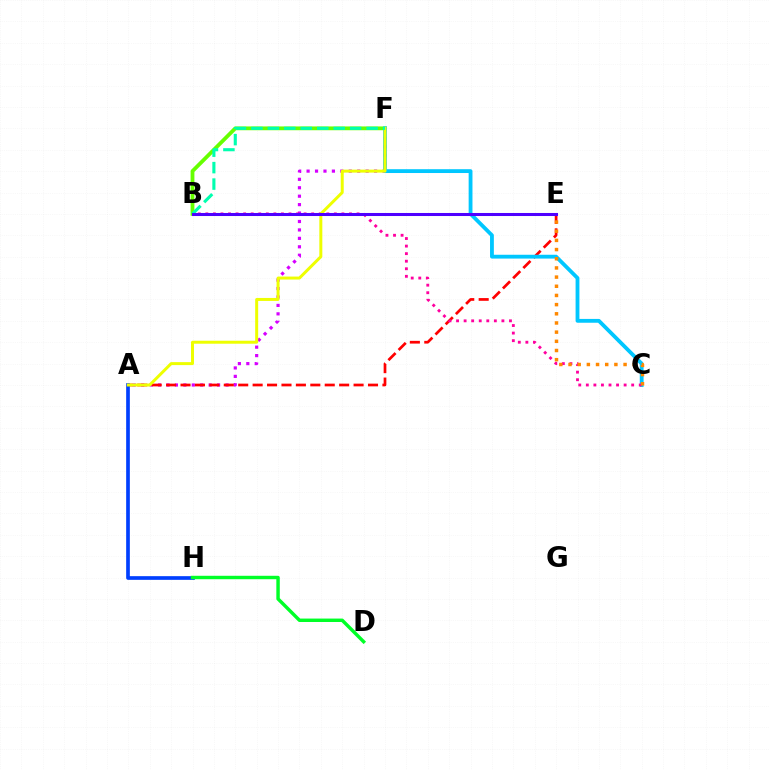{('A', 'F'): [{'color': '#d600ff', 'line_style': 'dotted', 'thickness': 2.29}, {'color': '#eeff00', 'line_style': 'solid', 'thickness': 2.15}], ('A', 'E'): [{'color': '#ff0000', 'line_style': 'dashed', 'thickness': 1.96}], ('B', 'F'): [{'color': '#66ff00', 'line_style': 'solid', 'thickness': 2.74}, {'color': '#00ffaf', 'line_style': 'dashed', 'thickness': 2.24}], ('A', 'H'): [{'color': '#003fff', 'line_style': 'solid', 'thickness': 2.65}], ('C', 'F'): [{'color': '#00c7ff', 'line_style': 'solid', 'thickness': 2.75}], ('B', 'C'): [{'color': '#ff00a0', 'line_style': 'dotted', 'thickness': 2.05}], ('C', 'E'): [{'color': '#ff8800', 'line_style': 'dotted', 'thickness': 2.49}], ('B', 'E'): [{'color': '#4f00ff', 'line_style': 'solid', 'thickness': 2.19}], ('D', 'H'): [{'color': '#00ff27', 'line_style': 'solid', 'thickness': 2.47}]}